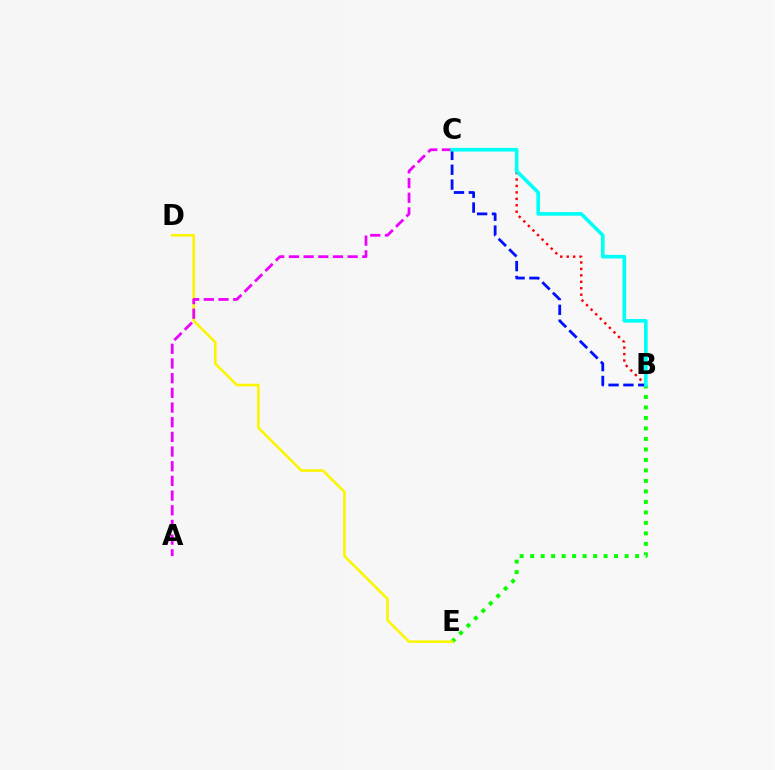{('B', 'E'): [{'color': '#08ff00', 'line_style': 'dotted', 'thickness': 2.85}], ('D', 'E'): [{'color': '#fcf500', 'line_style': 'solid', 'thickness': 1.85}], ('A', 'C'): [{'color': '#ee00ff', 'line_style': 'dashed', 'thickness': 1.99}], ('B', 'C'): [{'color': '#ff0000', 'line_style': 'dotted', 'thickness': 1.75}, {'color': '#0010ff', 'line_style': 'dashed', 'thickness': 2.02}, {'color': '#00fff6', 'line_style': 'solid', 'thickness': 2.61}]}